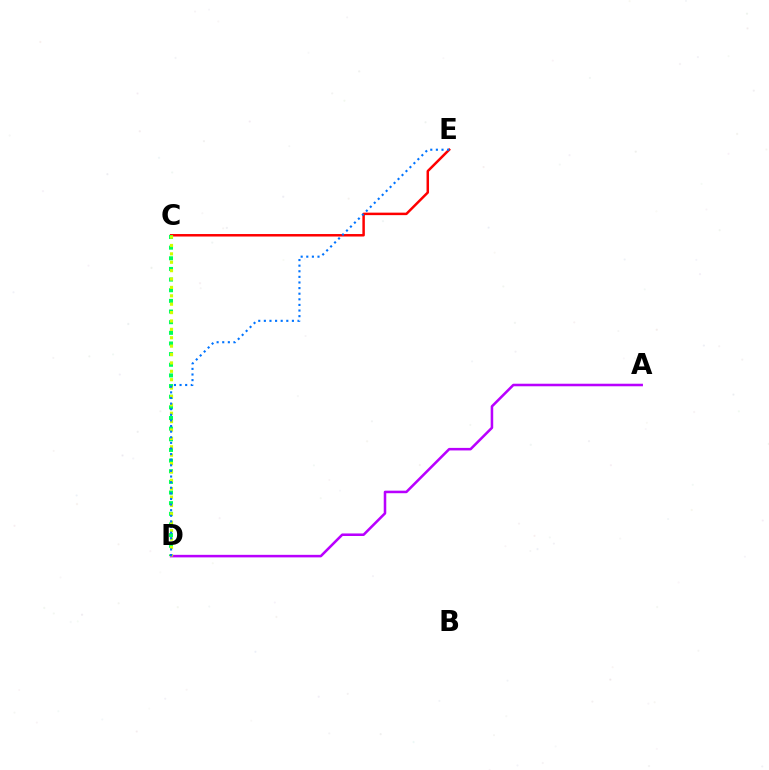{('C', 'E'): [{'color': '#ff0000', 'line_style': 'solid', 'thickness': 1.79}], ('C', 'D'): [{'color': '#00ff5c', 'line_style': 'dotted', 'thickness': 2.89}, {'color': '#d1ff00', 'line_style': 'dotted', 'thickness': 2.28}], ('A', 'D'): [{'color': '#b900ff', 'line_style': 'solid', 'thickness': 1.83}], ('D', 'E'): [{'color': '#0074ff', 'line_style': 'dotted', 'thickness': 1.52}]}